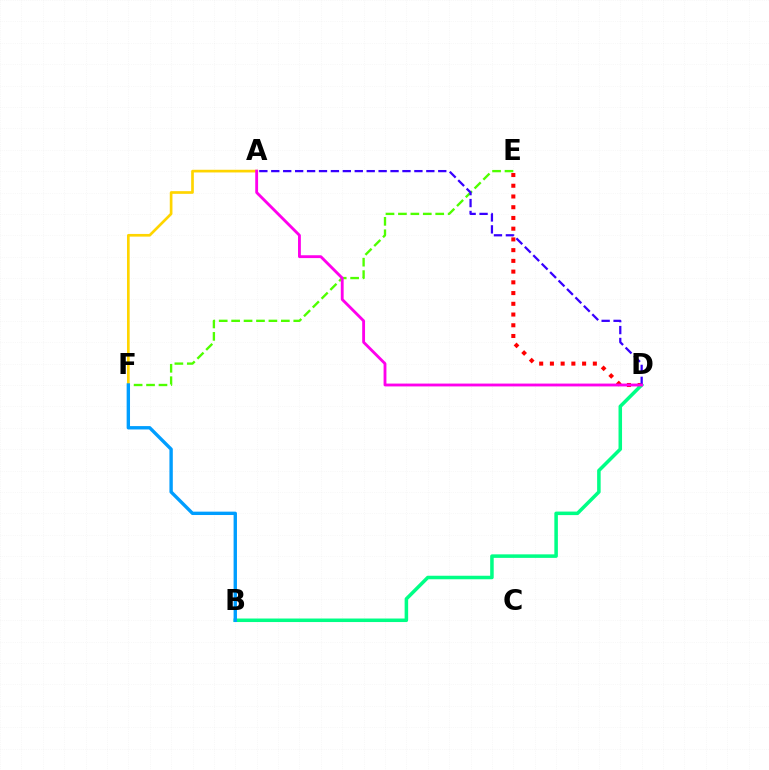{('E', 'F'): [{'color': '#4fff00', 'line_style': 'dashed', 'thickness': 1.69}], ('D', 'E'): [{'color': '#ff0000', 'line_style': 'dotted', 'thickness': 2.92}], ('A', 'F'): [{'color': '#ffd500', 'line_style': 'solid', 'thickness': 1.93}], ('B', 'D'): [{'color': '#00ff86', 'line_style': 'solid', 'thickness': 2.54}], ('A', 'D'): [{'color': '#3700ff', 'line_style': 'dashed', 'thickness': 1.62}, {'color': '#ff00ed', 'line_style': 'solid', 'thickness': 2.05}], ('B', 'F'): [{'color': '#009eff', 'line_style': 'solid', 'thickness': 2.43}]}